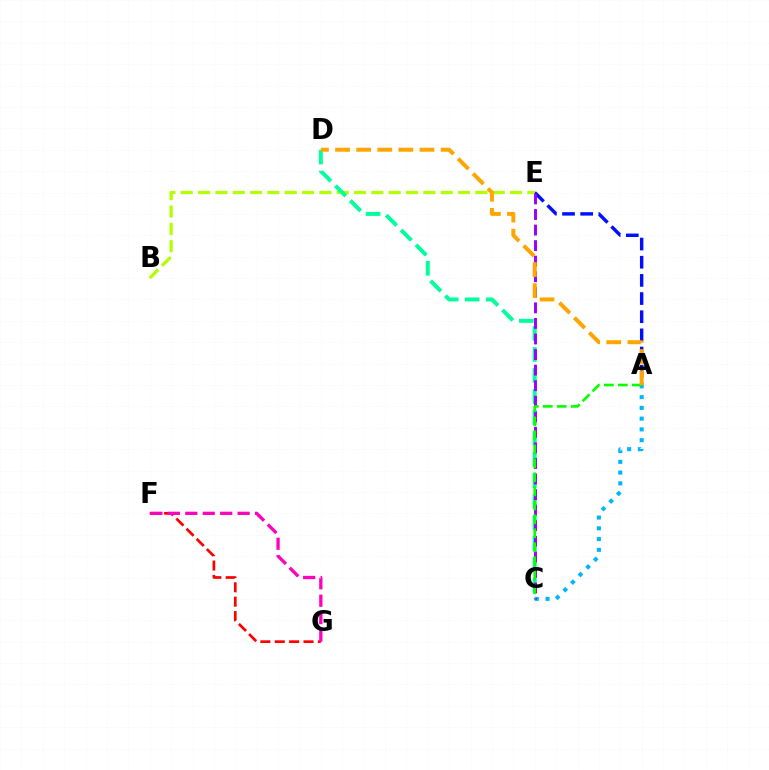{('A', 'E'): [{'color': '#0010ff', 'line_style': 'dashed', 'thickness': 2.47}], ('A', 'C'): [{'color': '#00b5ff', 'line_style': 'dotted', 'thickness': 2.92}, {'color': '#08ff00', 'line_style': 'dashed', 'thickness': 1.9}], ('F', 'G'): [{'color': '#ff0000', 'line_style': 'dashed', 'thickness': 1.95}, {'color': '#ff00bd', 'line_style': 'dashed', 'thickness': 2.37}], ('B', 'E'): [{'color': '#b3ff00', 'line_style': 'dashed', 'thickness': 2.35}], ('C', 'D'): [{'color': '#00ff9d', 'line_style': 'dashed', 'thickness': 2.85}], ('C', 'E'): [{'color': '#9b00ff', 'line_style': 'dashed', 'thickness': 2.11}], ('A', 'D'): [{'color': '#ffa500', 'line_style': 'dashed', 'thickness': 2.87}]}